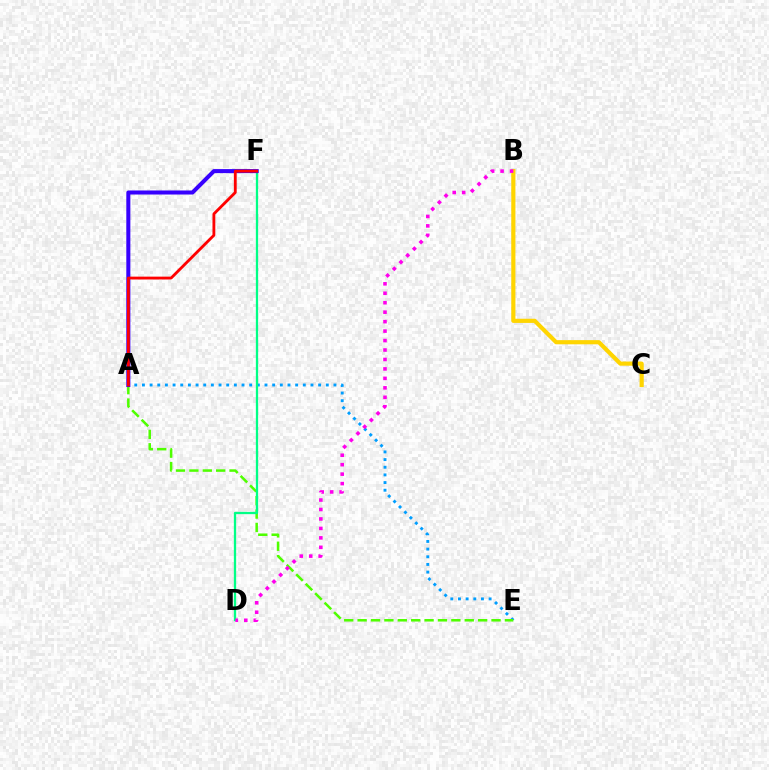{('A', 'E'): [{'color': '#009eff', 'line_style': 'dotted', 'thickness': 2.08}, {'color': '#4fff00', 'line_style': 'dashed', 'thickness': 1.82}], ('D', 'F'): [{'color': '#00ff86', 'line_style': 'solid', 'thickness': 1.65}], ('A', 'F'): [{'color': '#3700ff', 'line_style': 'solid', 'thickness': 2.91}, {'color': '#ff0000', 'line_style': 'solid', 'thickness': 2.04}], ('B', 'C'): [{'color': '#ffd500', 'line_style': 'solid', 'thickness': 3.0}], ('B', 'D'): [{'color': '#ff00ed', 'line_style': 'dotted', 'thickness': 2.57}]}